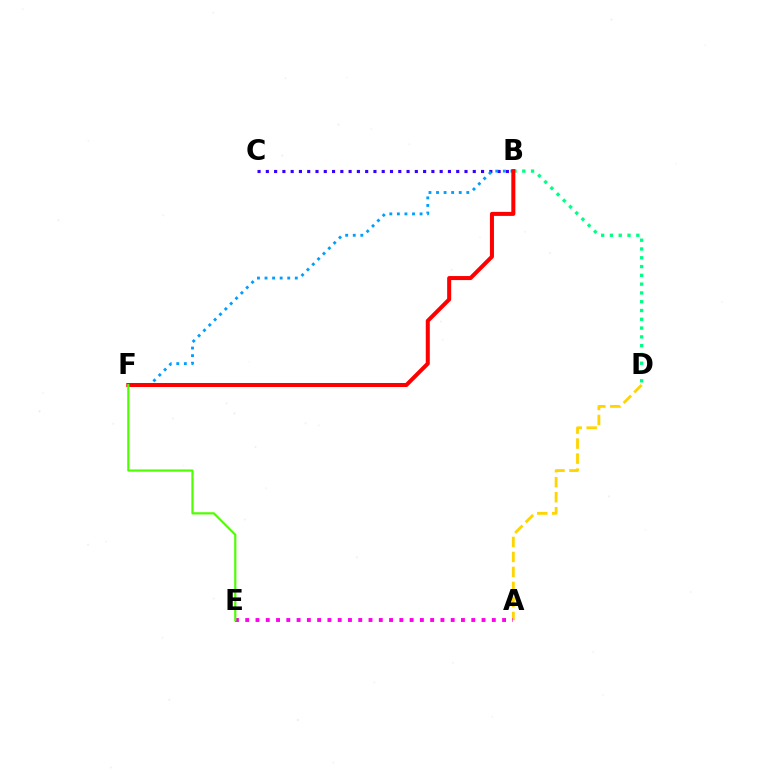{('B', 'C'): [{'color': '#3700ff', 'line_style': 'dotted', 'thickness': 2.25}], ('A', 'D'): [{'color': '#ffd500', 'line_style': 'dashed', 'thickness': 2.04}], ('B', 'F'): [{'color': '#009eff', 'line_style': 'dotted', 'thickness': 2.06}, {'color': '#ff0000', 'line_style': 'solid', 'thickness': 2.9}], ('B', 'D'): [{'color': '#00ff86', 'line_style': 'dotted', 'thickness': 2.39}], ('A', 'E'): [{'color': '#ff00ed', 'line_style': 'dotted', 'thickness': 2.79}], ('E', 'F'): [{'color': '#4fff00', 'line_style': 'solid', 'thickness': 1.59}]}